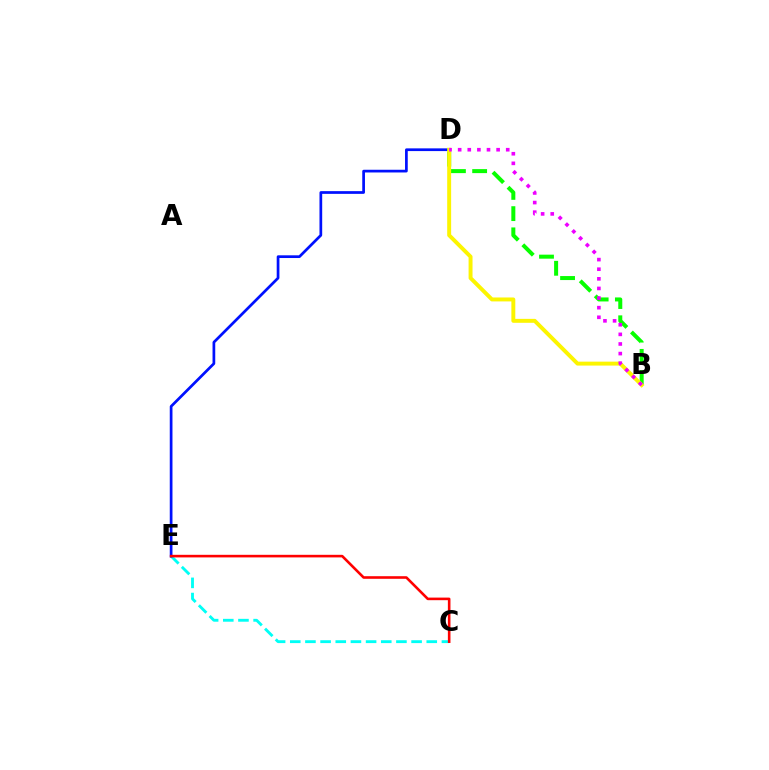{('B', 'D'): [{'color': '#08ff00', 'line_style': 'dashed', 'thickness': 2.88}, {'color': '#fcf500', 'line_style': 'solid', 'thickness': 2.83}, {'color': '#ee00ff', 'line_style': 'dotted', 'thickness': 2.61}], ('C', 'E'): [{'color': '#00fff6', 'line_style': 'dashed', 'thickness': 2.06}, {'color': '#ff0000', 'line_style': 'solid', 'thickness': 1.87}], ('D', 'E'): [{'color': '#0010ff', 'line_style': 'solid', 'thickness': 1.96}]}